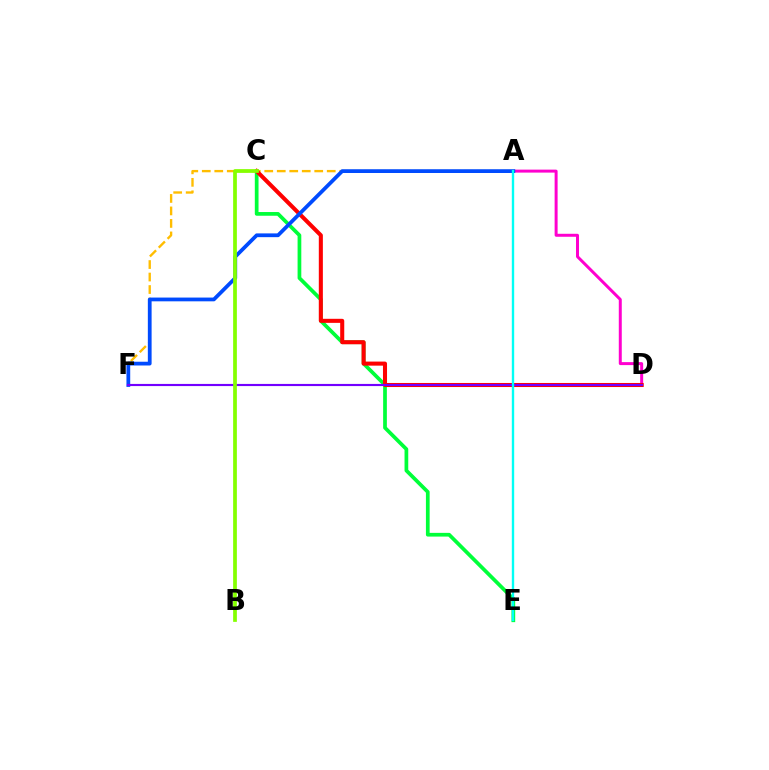{('C', 'E'): [{'color': '#00ff39', 'line_style': 'solid', 'thickness': 2.68}], ('A', 'D'): [{'color': '#ff00cf', 'line_style': 'solid', 'thickness': 2.15}], ('A', 'F'): [{'color': '#ffbd00', 'line_style': 'dashed', 'thickness': 1.7}, {'color': '#004bff', 'line_style': 'solid', 'thickness': 2.71}], ('C', 'D'): [{'color': '#ff0000', 'line_style': 'solid', 'thickness': 2.92}], ('D', 'F'): [{'color': '#7200ff', 'line_style': 'solid', 'thickness': 1.55}], ('A', 'E'): [{'color': '#00fff6', 'line_style': 'solid', 'thickness': 1.71}], ('B', 'C'): [{'color': '#84ff00', 'line_style': 'solid', 'thickness': 2.68}]}